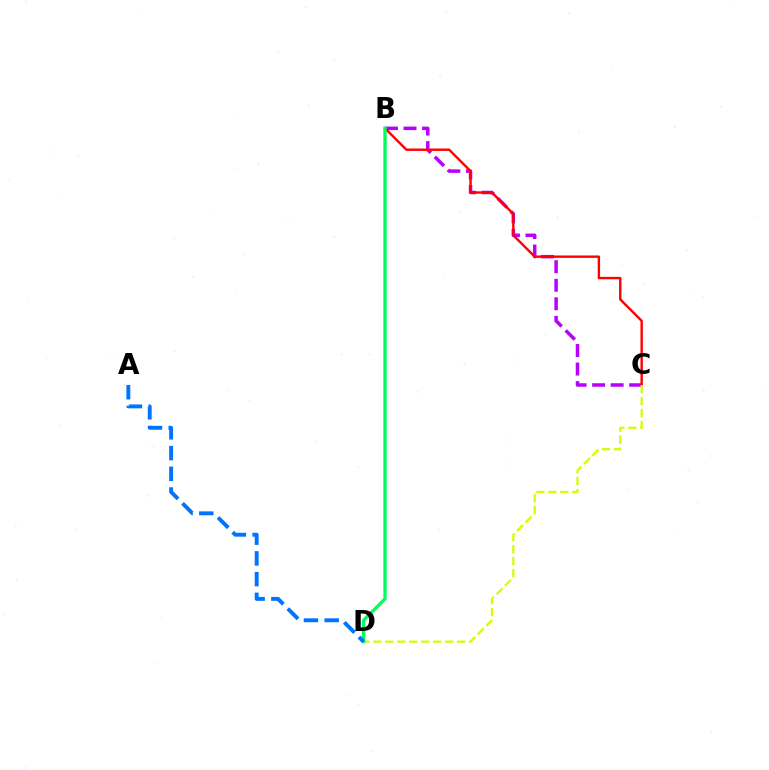{('B', 'C'): [{'color': '#b900ff', 'line_style': 'dashed', 'thickness': 2.52}, {'color': '#ff0000', 'line_style': 'solid', 'thickness': 1.73}], ('C', 'D'): [{'color': '#d1ff00', 'line_style': 'dashed', 'thickness': 1.63}], ('B', 'D'): [{'color': '#00ff5c', 'line_style': 'solid', 'thickness': 2.4}], ('A', 'D'): [{'color': '#0074ff', 'line_style': 'dashed', 'thickness': 2.82}]}